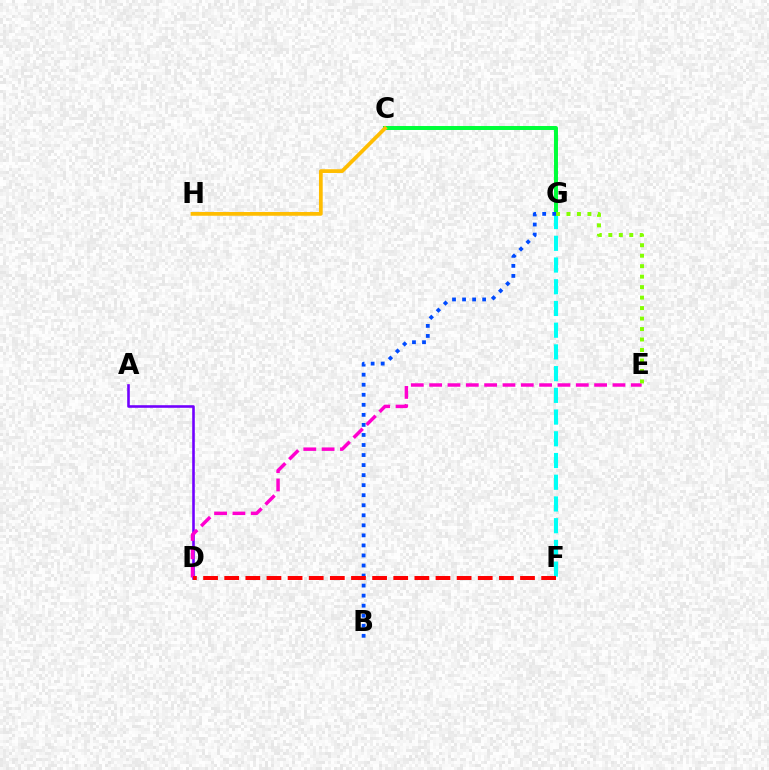{('C', 'G'): [{'color': '#00ff39', 'line_style': 'solid', 'thickness': 2.86}], ('F', 'G'): [{'color': '#00fff6', 'line_style': 'dashed', 'thickness': 2.95}], ('A', 'D'): [{'color': '#7200ff', 'line_style': 'solid', 'thickness': 1.87}], ('D', 'E'): [{'color': '#ff00cf', 'line_style': 'dashed', 'thickness': 2.49}], ('E', 'G'): [{'color': '#84ff00', 'line_style': 'dotted', 'thickness': 2.85}], ('C', 'H'): [{'color': '#ffbd00', 'line_style': 'solid', 'thickness': 2.69}], ('B', 'G'): [{'color': '#004bff', 'line_style': 'dotted', 'thickness': 2.73}], ('D', 'F'): [{'color': '#ff0000', 'line_style': 'dashed', 'thickness': 2.87}]}